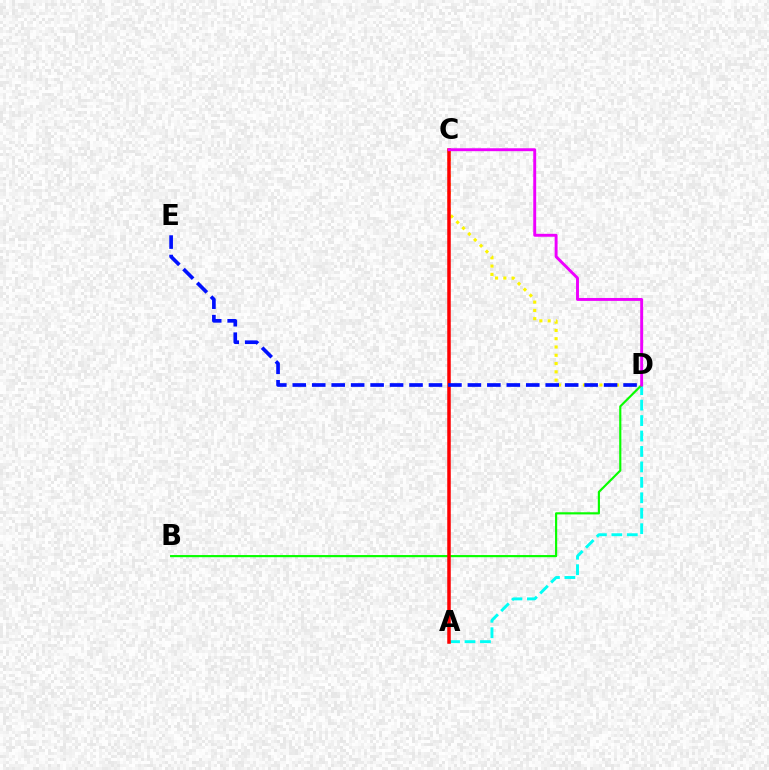{('A', 'D'): [{'color': '#00fff6', 'line_style': 'dashed', 'thickness': 2.1}], ('C', 'D'): [{'color': '#fcf500', 'line_style': 'dotted', 'thickness': 2.25}, {'color': '#ee00ff', 'line_style': 'solid', 'thickness': 2.1}], ('B', 'D'): [{'color': '#08ff00', 'line_style': 'solid', 'thickness': 1.55}], ('A', 'C'): [{'color': '#ff0000', 'line_style': 'solid', 'thickness': 2.53}], ('D', 'E'): [{'color': '#0010ff', 'line_style': 'dashed', 'thickness': 2.64}]}